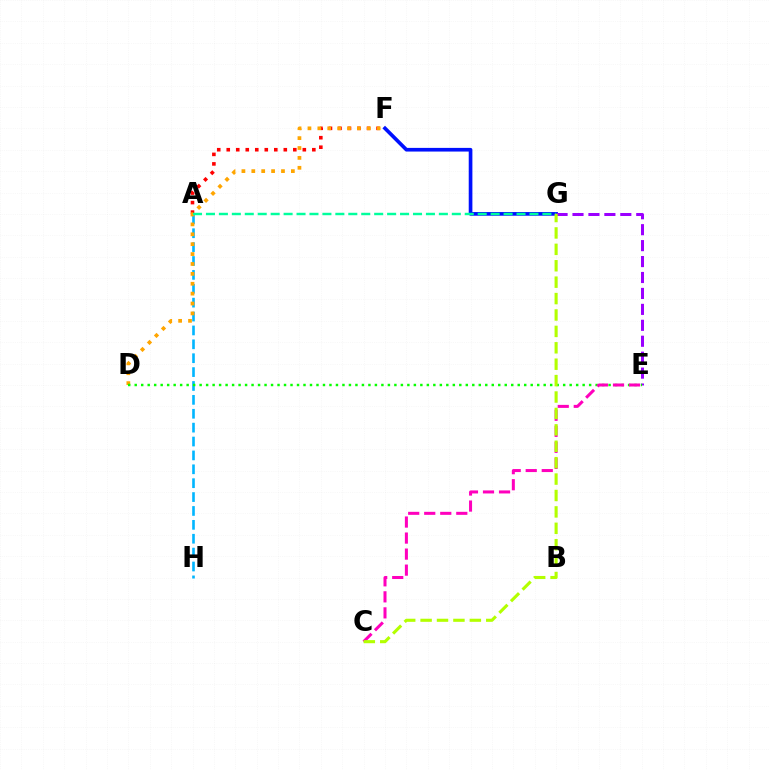{('A', 'F'): [{'color': '#ff0000', 'line_style': 'dotted', 'thickness': 2.58}], ('A', 'H'): [{'color': '#00b5ff', 'line_style': 'dashed', 'thickness': 1.89}], ('D', 'F'): [{'color': '#ffa500', 'line_style': 'dotted', 'thickness': 2.69}], ('F', 'G'): [{'color': '#0010ff', 'line_style': 'solid', 'thickness': 2.64}], ('A', 'G'): [{'color': '#00ff9d', 'line_style': 'dashed', 'thickness': 1.76}], ('E', 'G'): [{'color': '#9b00ff', 'line_style': 'dashed', 'thickness': 2.17}], ('D', 'E'): [{'color': '#08ff00', 'line_style': 'dotted', 'thickness': 1.76}], ('C', 'E'): [{'color': '#ff00bd', 'line_style': 'dashed', 'thickness': 2.18}], ('C', 'G'): [{'color': '#b3ff00', 'line_style': 'dashed', 'thickness': 2.23}]}